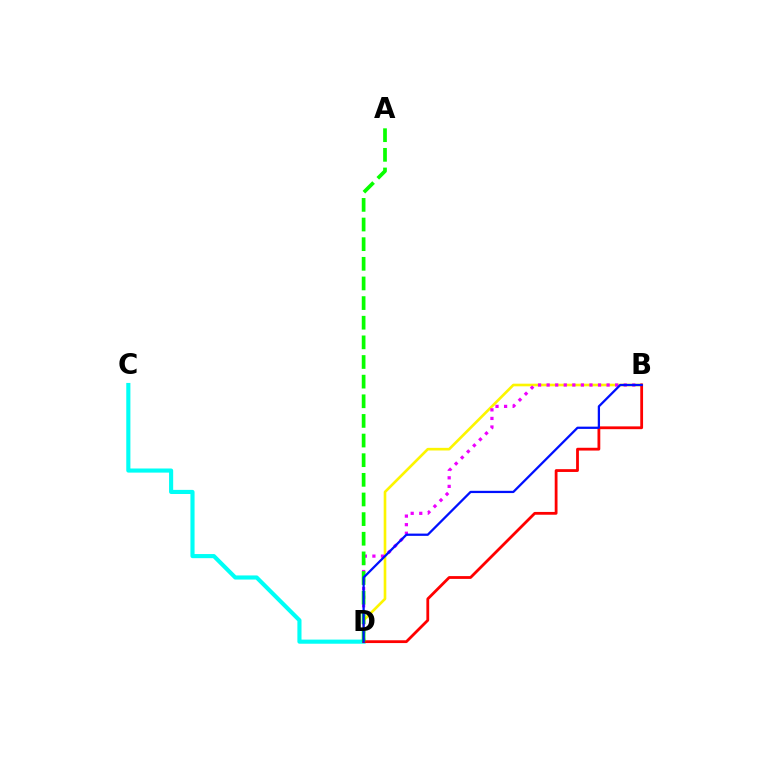{('B', 'D'): [{'color': '#fcf500', 'line_style': 'solid', 'thickness': 1.9}, {'color': '#ee00ff', 'line_style': 'dotted', 'thickness': 2.33}, {'color': '#ff0000', 'line_style': 'solid', 'thickness': 2.01}, {'color': '#0010ff', 'line_style': 'solid', 'thickness': 1.63}], ('C', 'D'): [{'color': '#00fff6', 'line_style': 'solid', 'thickness': 2.97}], ('A', 'D'): [{'color': '#08ff00', 'line_style': 'dashed', 'thickness': 2.67}]}